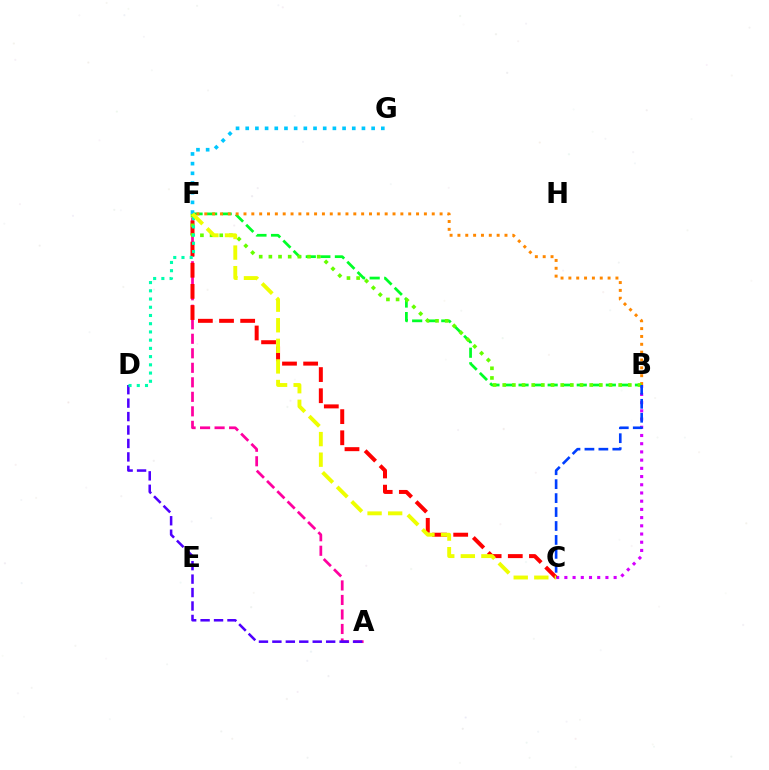{('B', 'C'): [{'color': '#d600ff', 'line_style': 'dotted', 'thickness': 2.23}, {'color': '#003fff', 'line_style': 'dashed', 'thickness': 1.89}], ('B', 'F'): [{'color': '#00ff27', 'line_style': 'dashed', 'thickness': 1.98}, {'color': '#ff8800', 'line_style': 'dotted', 'thickness': 2.13}, {'color': '#66ff00', 'line_style': 'dotted', 'thickness': 2.63}], ('A', 'F'): [{'color': '#ff00a0', 'line_style': 'dashed', 'thickness': 1.97}], ('C', 'F'): [{'color': '#ff0000', 'line_style': 'dashed', 'thickness': 2.87}, {'color': '#eeff00', 'line_style': 'dashed', 'thickness': 2.8}], ('A', 'D'): [{'color': '#4f00ff', 'line_style': 'dashed', 'thickness': 1.83}], ('F', 'G'): [{'color': '#00c7ff', 'line_style': 'dotted', 'thickness': 2.63}], ('D', 'F'): [{'color': '#00ffaf', 'line_style': 'dotted', 'thickness': 2.23}]}